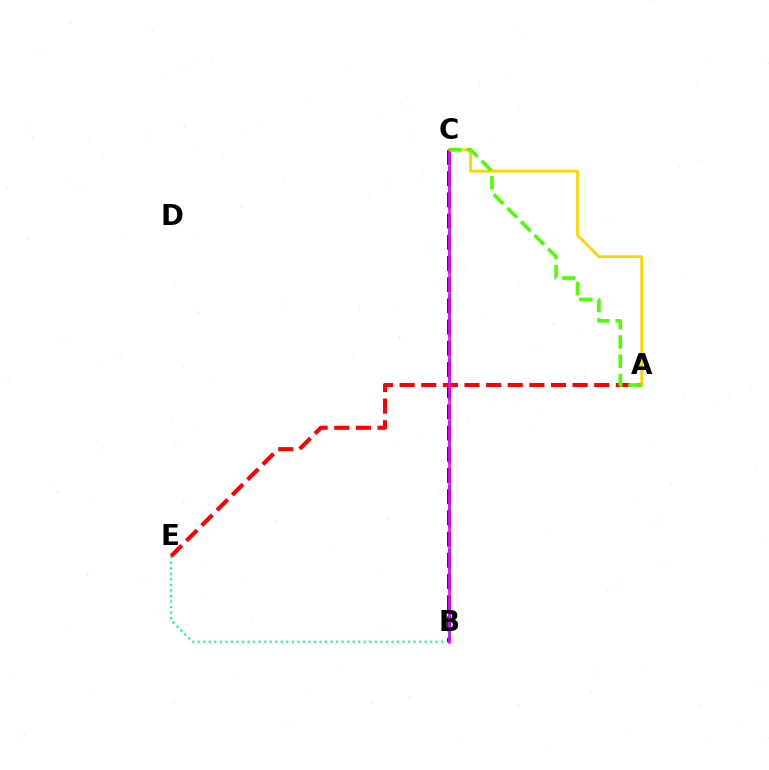{('B', 'E'): [{'color': '#00ff86', 'line_style': 'dotted', 'thickness': 1.5}], ('B', 'C'): [{'color': '#009eff', 'line_style': 'dashed', 'thickness': 2.16}, {'color': '#3700ff', 'line_style': 'dashed', 'thickness': 2.88}, {'color': '#ff00ed', 'line_style': 'solid', 'thickness': 1.81}], ('A', 'E'): [{'color': '#ff0000', 'line_style': 'dashed', 'thickness': 2.94}], ('A', 'C'): [{'color': '#ffd500', 'line_style': 'solid', 'thickness': 2.03}, {'color': '#4fff00', 'line_style': 'dashed', 'thickness': 2.61}]}